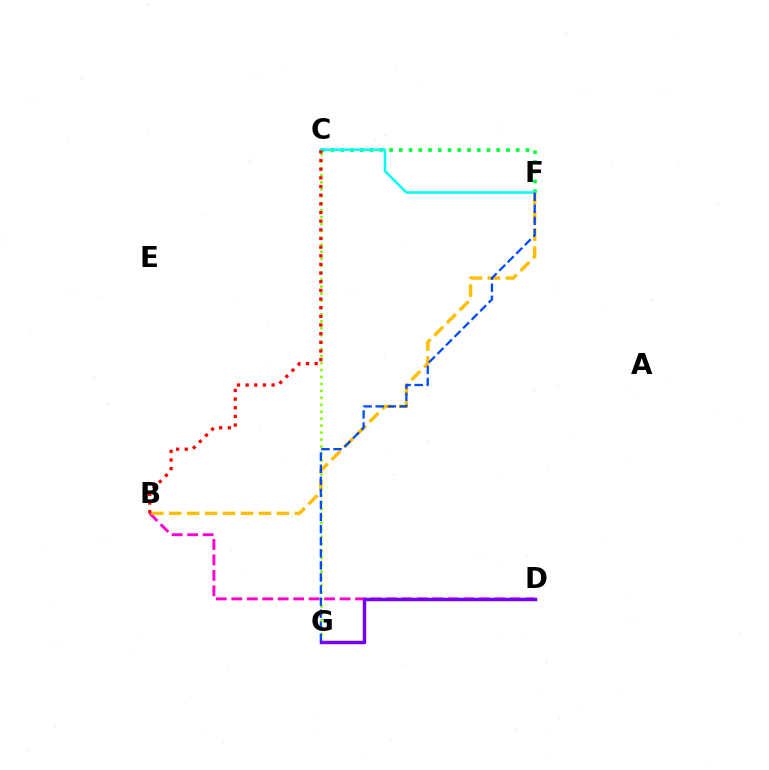{('B', 'D'): [{'color': '#ff00cf', 'line_style': 'dashed', 'thickness': 2.1}], ('C', 'F'): [{'color': '#00ff39', 'line_style': 'dotted', 'thickness': 2.65}, {'color': '#00fff6', 'line_style': 'solid', 'thickness': 1.81}], ('C', 'G'): [{'color': '#84ff00', 'line_style': 'dotted', 'thickness': 1.89}], ('B', 'F'): [{'color': '#ffbd00', 'line_style': 'dashed', 'thickness': 2.44}], ('F', 'G'): [{'color': '#004bff', 'line_style': 'dashed', 'thickness': 1.64}], ('B', 'C'): [{'color': '#ff0000', 'line_style': 'dotted', 'thickness': 2.35}], ('D', 'G'): [{'color': '#7200ff', 'line_style': 'solid', 'thickness': 2.47}]}